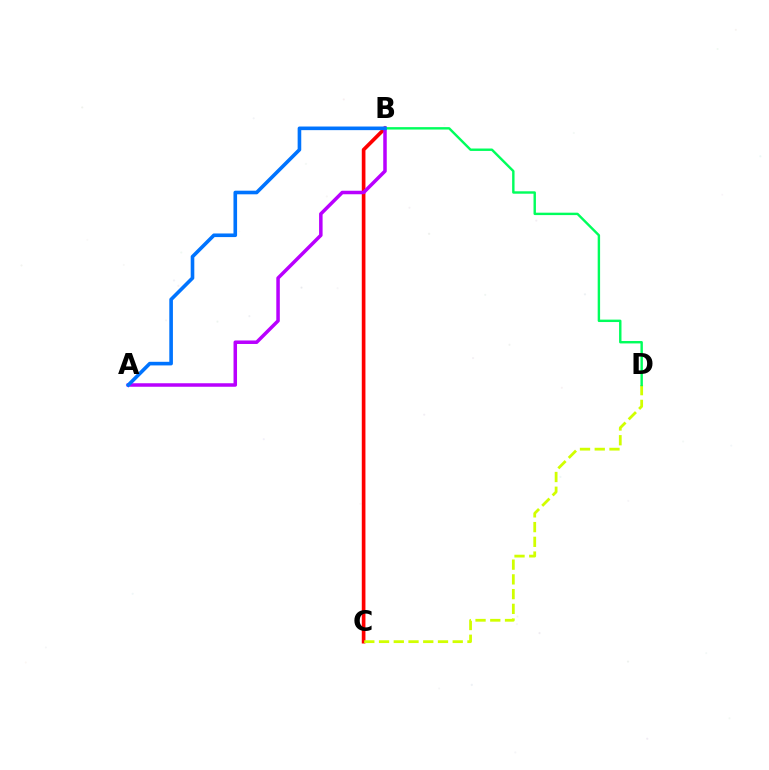{('B', 'C'): [{'color': '#ff0000', 'line_style': 'solid', 'thickness': 2.63}], ('A', 'B'): [{'color': '#b900ff', 'line_style': 'solid', 'thickness': 2.52}, {'color': '#0074ff', 'line_style': 'solid', 'thickness': 2.6}], ('C', 'D'): [{'color': '#d1ff00', 'line_style': 'dashed', 'thickness': 2.0}], ('B', 'D'): [{'color': '#00ff5c', 'line_style': 'solid', 'thickness': 1.74}]}